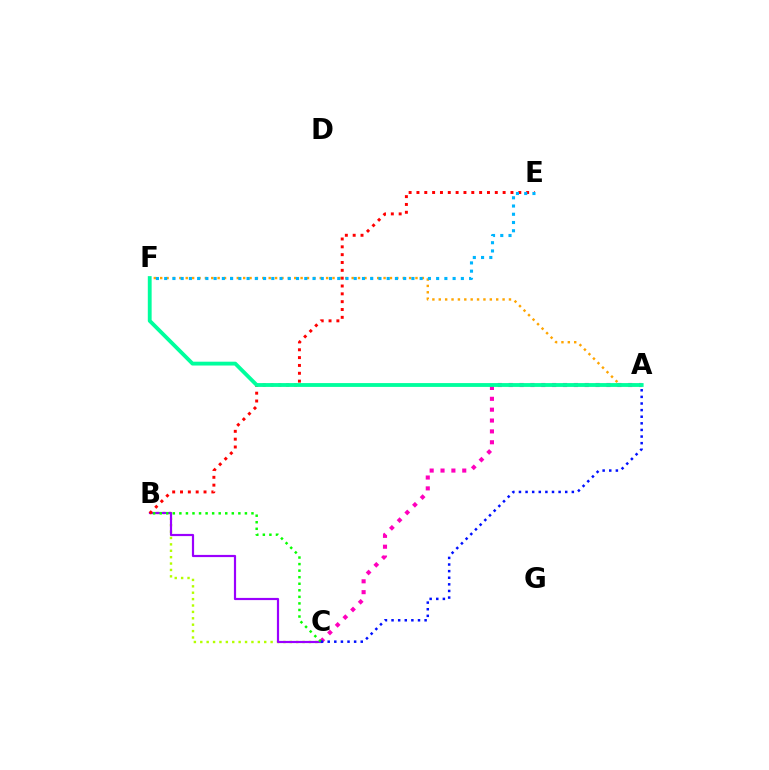{('A', 'C'): [{'color': '#ff00bd', 'line_style': 'dotted', 'thickness': 2.95}, {'color': '#0010ff', 'line_style': 'dotted', 'thickness': 1.8}], ('B', 'C'): [{'color': '#b3ff00', 'line_style': 'dotted', 'thickness': 1.74}, {'color': '#9b00ff', 'line_style': 'solid', 'thickness': 1.58}, {'color': '#08ff00', 'line_style': 'dotted', 'thickness': 1.78}], ('B', 'E'): [{'color': '#ff0000', 'line_style': 'dotted', 'thickness': 2.13}], ('A', 'F'): [{'color': '#ffa500', 'line_style': 'dotted', 'thickness': 1.73}, {'color': '#00ff9d', 'line_style': 'solid', 'thickness': 2.76}], ('E', 'F'): [{'color': '#00b5ff', 'line_style': 'dotted', 'thickness': 2.24}]}